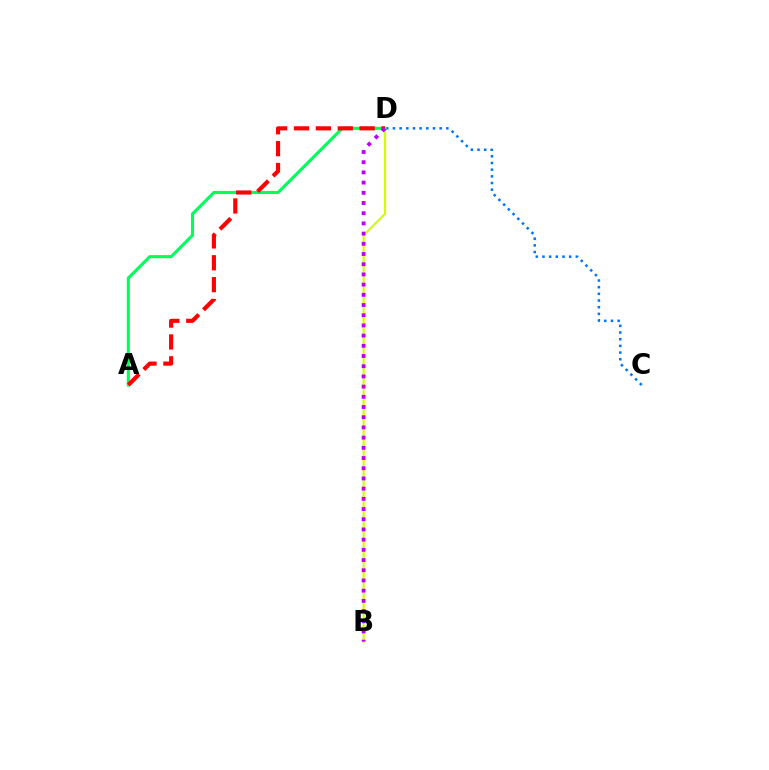{('C', 'D'): [{'color': '#0074ff', 'line_style': 'dotted', 'thickness': 1.81}], ('A', 'D'): [{'color': '#00ff5c', 'line_style': 'solid', 'thickness': 2.23}, {'color': '#ff0000', 'line_style': 'dashed', 'thickness': 2.97}], ('B', 'D'): [{'color': '#d1ff00', 'line_style': 'solid', 'thickness': 1.56}, {'color': '#b900ff', 'line_style': 'dotted', 'thickness': 2.77}]}